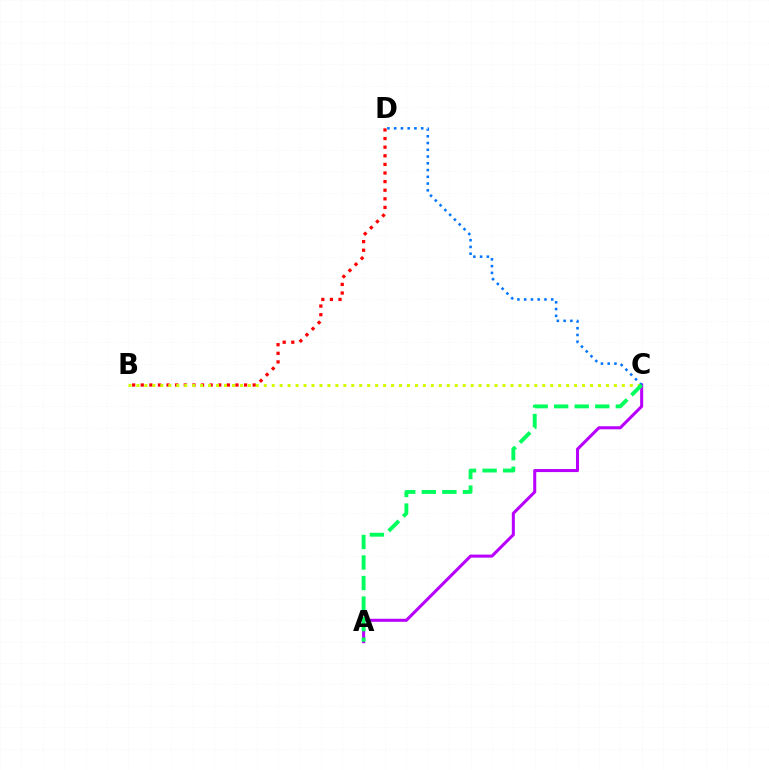{('B', 'D'): [{'color': '#ff0000', 'line_style': 'dotted', 'thickness': 2.34}], ('A', 'C'): [{'color': '#b900ff', 'line_style': 'solid', 'thickness': 2.19}, {'color': '#00ff5c', 'line_style': 'dashed', 'thickness': 2.79}], ('C', 'D'): [{'color': '#0074ff', 'line_style': 'dotted', 'thickness': 1.84}], ('B', 'C'): [{'color': '#d1ff00', 'line_style': 'dotted', 'thickness': 2.16}]}